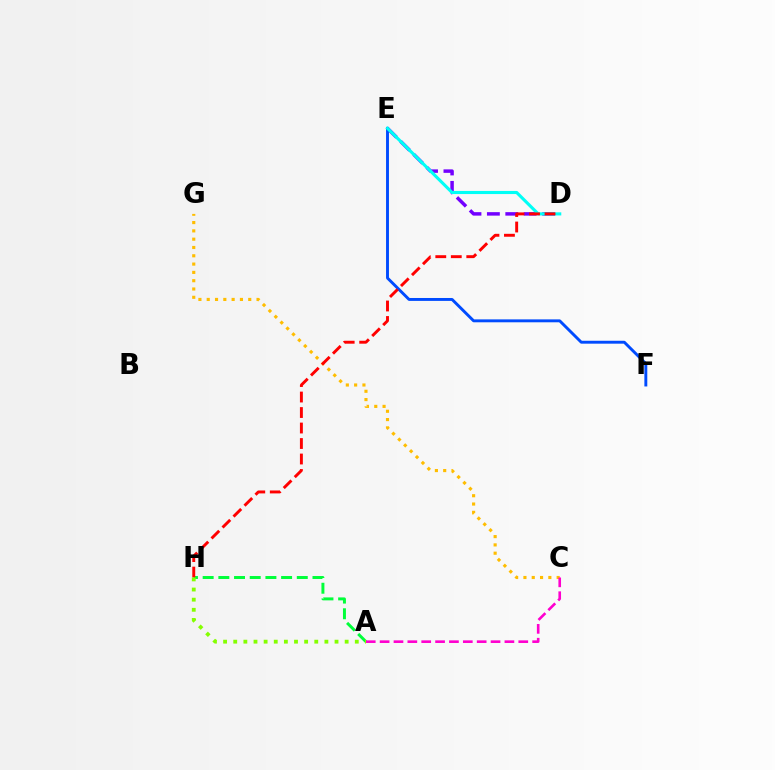{('D', 'E'): [{'color': '#7200ff', 'line_style': 'dashed', 'thickness': 2.5}, {'color': '#00fff6', 'line_style': 'solid', 'thickness': 2.24}], ('E', 'F'): [{'color': '#004bff', 'line_style': 'solid', 'thickness': 2.1}], ('C', 'G'): [{'color': '#ffbd00', 'line_style': 'dotted', 'thickness': 2.26}], ('A', 'H'): [{'color': '#00ff39', 'line_style': 'dashed', 'thickness': 2.13}, {'color': '#84ff00', 'line_style': 'dotted', 'thickness': 2.75}], ('D', 'H'): [{'color': '#ff0000', 'line_style': 'dashed', 'thickness': 2.1}], ('A', 'C'): [{'color': '#ff00cf', 'line_style': 'dashed', 'thickness': 1.88}]}